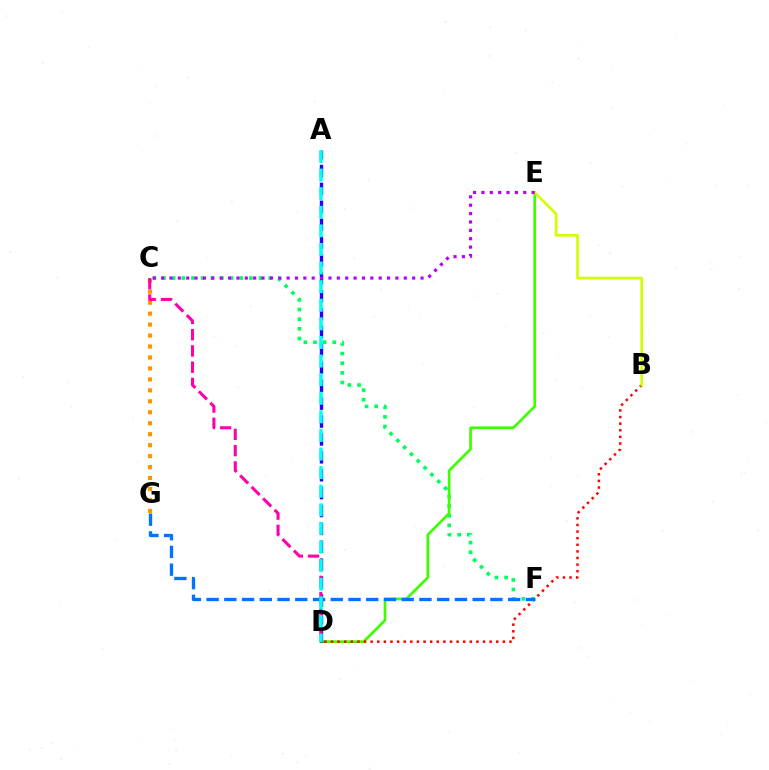{('C', 'F'): [{'color': '#00ff5c', 'line_style': 'dotted', 'thickness': 2.62}], ('D', 'E'): [{'color': '#3dff00', 'line_style': 'solid', 'thickness': 1.93}], ('B', 'D'): [{'color': '#ff0000', 'line_style': 'dotted', 'thickness': 1.8}], ('A', 'D'): [{'color': '#2500ff', 'line_style': 'dashed', 'thickness': 2.43}, {'color': '#00fff6', 'line_style': 'dashed', 'thickness': 2.53}], ('B', 'E'): [{'color': '#d1ff00', 'line_style': 'solid', 'thickness': 1.92}], ('C', 'E'): [{'color': '#b900ff', 'line_style': 'dotted', 'thickness': 2.27}], ('F', 'G'): [{'color': '#0074ff', 'line_style': 'dashed', 'thickness': 2.41}], ('C', 'G'): [{'color': '#ff9400', 'line_style': 'dotted', 'thickness': 2.98}], ('C', 'D'): [{'color': '#ff00ac', 'line_style': 'dashed', 'thickness': 2.21}]}